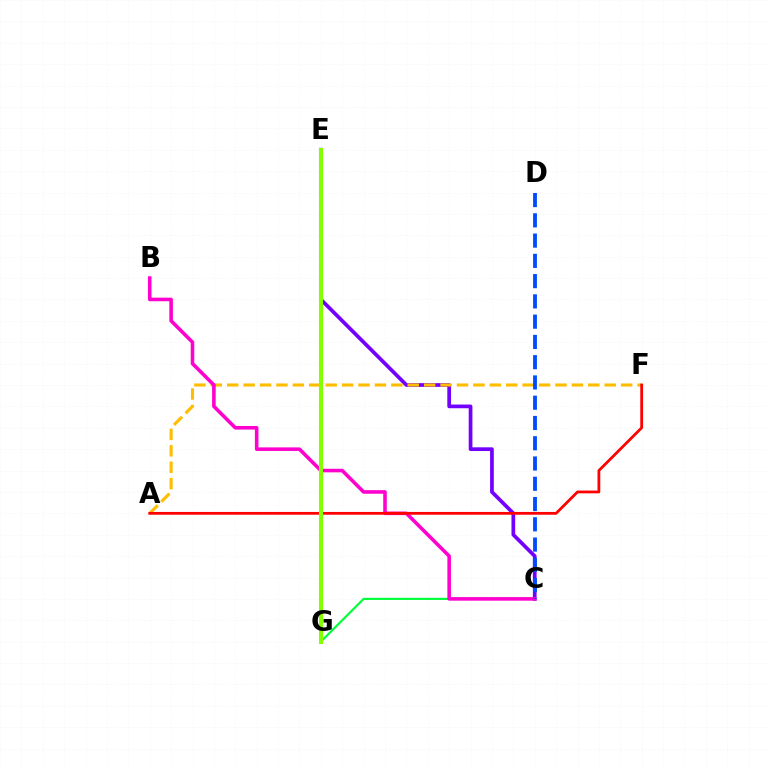{('C', 'E'): [{'color': '#7200ff', 'line_style': 'solid', 'thickness': 2.67}], ('A', 'F'): [{'color': '#ffbd00', 'line_style': 'dashed', 'thickness': 2.23}, {'color': '#ff0000', 'line_style': 'solid', 'thickness': 1.99}], ('E', 'G'): [{'color': '#00fff6', 'line_style': 'dotted', 'thickness': 1.87}, {'color': '#84ff00', 'line_style': 'solid', 'thickness': 2.94}], ('C', 'G'): [{'color': '#00ff39', 'line_style': 'solid', 'thickness': 1.56}], ('B', 'C'): [{'color': '#ff00cf', 'line_style': 'solid', 'thickness': 2.57}], ('C', 'D'): [{'color': '#004bff', 'line_style': 'dashed', 'thickness': 2.75}]}